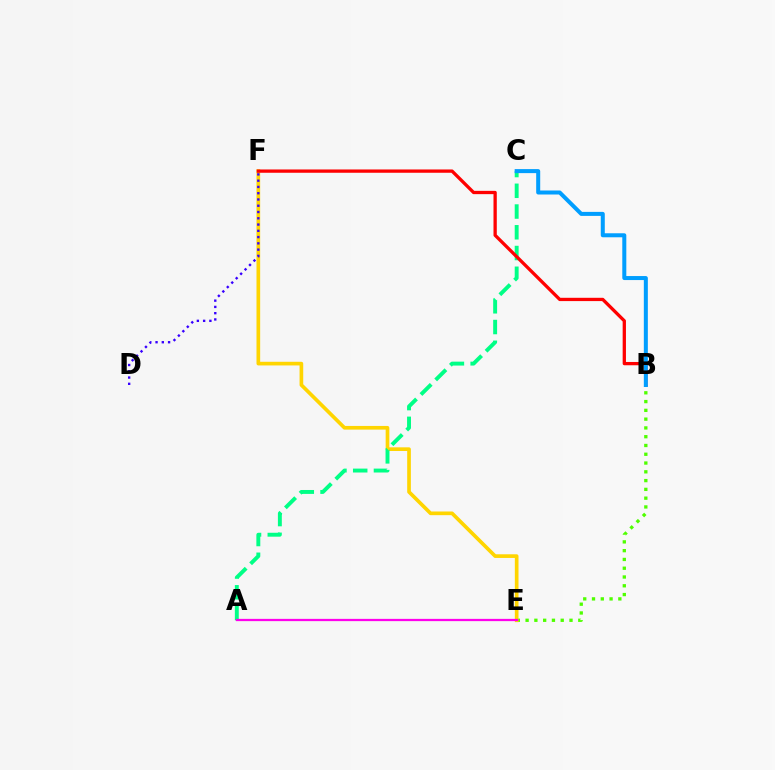{('B', 'E'): [{'color': '#4fff00', 'line_style': 'dotted', 'thickness': 2.39}], ('E', 'F'): [{'color': '#ffd500', 'line_style': 'solid', 'thickness': 2.64}], ('D', 'F'): [{'color': '#3700ff', 'line_style': 'dotted', 'thickness': 1.7}], ('A', 'C'): [{'color': '#00ff86', 'line_style': 'dashed', 'thickness': 2.82}], ('B', 'F'): [{'color': '#ff0000', 'line_style': 'solid', 'thickness': 2.37}], ('A', 'E'): [{'color': '#ff00ed', 'line_style': 'solid', 'thickness': 1.63}], ('B', 'C'): [{'color': '#009eff', 'line_style': 'solid', 'thickness': 2.89}]}